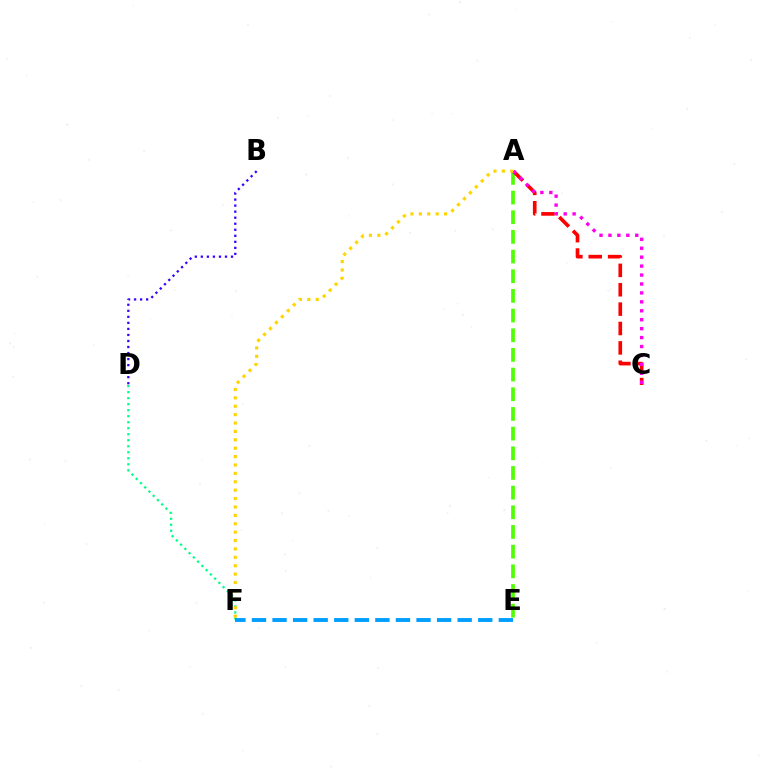{('B', 'D'): [{'color': '#3700ff', 'line_style': 'dotted', 'thickness': 1.64}], ('D', 'F'): [{'color': '#00ff86', 'line_style': 'dotted', 'thickness': 1.63}], ('A', 'E'): [{'color': '#4fff00', 'line_style': 'dashed', 'thickness': 2.67}], ('A', 'C'): [{'color': '#ff0000', 'line_style': 'dashed', 'thickness': 2.63}, {'color': '#ff00ed', 'line_style': 'dotted', 'thickness': 2.43}], ('E', 'F'): [{'color': '#009eff', 'line_style': 'dashed', 'thickness': 2.79}], ('A', 'F'): [{'color': '#ffd500', 'line_style': 'dotted', 'thickness': 2.28}]}